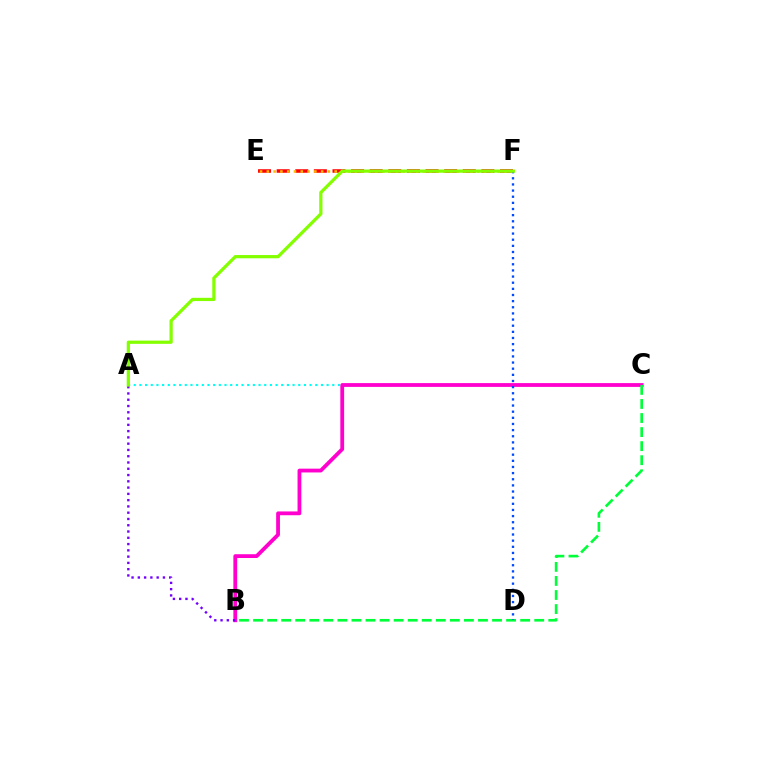{('E', 'F'): [{'color': '#ff0000', 'line_style': 'dashed', 'thickness': 2.53}, {'color': '#ffbd00', 'line_style': 'dotted', 'thickness': 1.84}], ('A', 'C'): [{'color': '#00fff6', 'line_style': 'dotted', 'thickness': 1.54}], ('B', 'C'): [{'color': '#ff00cf', 'line_style': 'solid', 'thickness': 2.73}, {'color': '#00ff39', 'line_style': 'dashed', 'thickness': 1.91}], ('A', 'B'): [{'color': '#7200ff', 'line_style': 'dotted', 'thickness': 1.71}], ('D', 'F'): [{'color': '#004bff', 'line_style': 'dotted', 'thickness': 1.67}], ('A', 'F'): [{'color': '#84ff00', 'line_style': 'solid', 'thickness': 2.33}]}